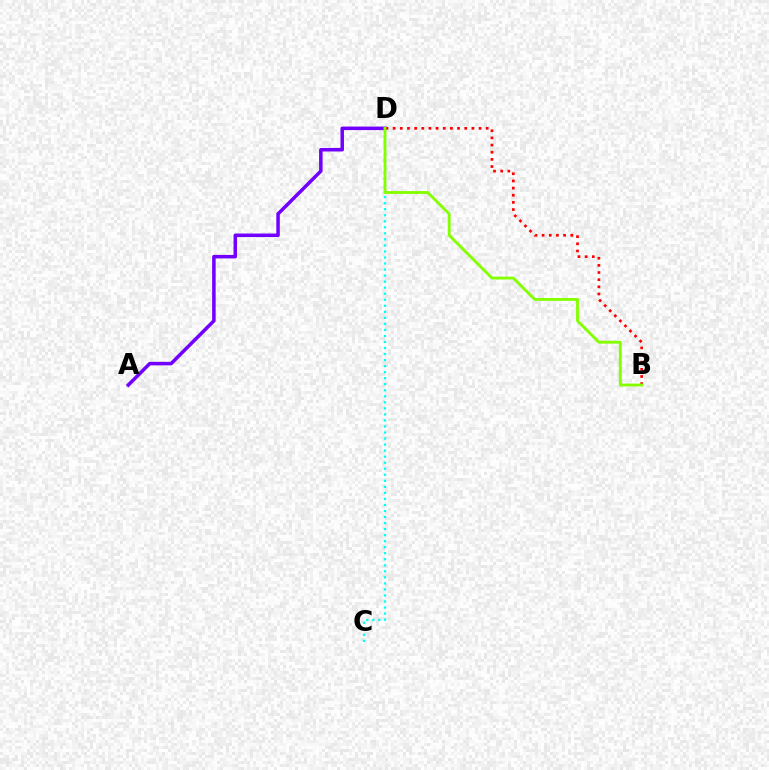{('A', 'D'): [{'color': '#7200ff', 'line_style': 'solid', 'thickness': 2.53}], ('B', 'D'): [{'color': '#ff0000', 'line_style': 'dotted', 'thickness': 1.94}, {'color': '#84ff00', 'line_style': 'solid', 'thickness': 2.05}], ('C', 'D'): [{'color': '#00fff6', 'line_style': 'dotted', 'thickness': 1.64}]}